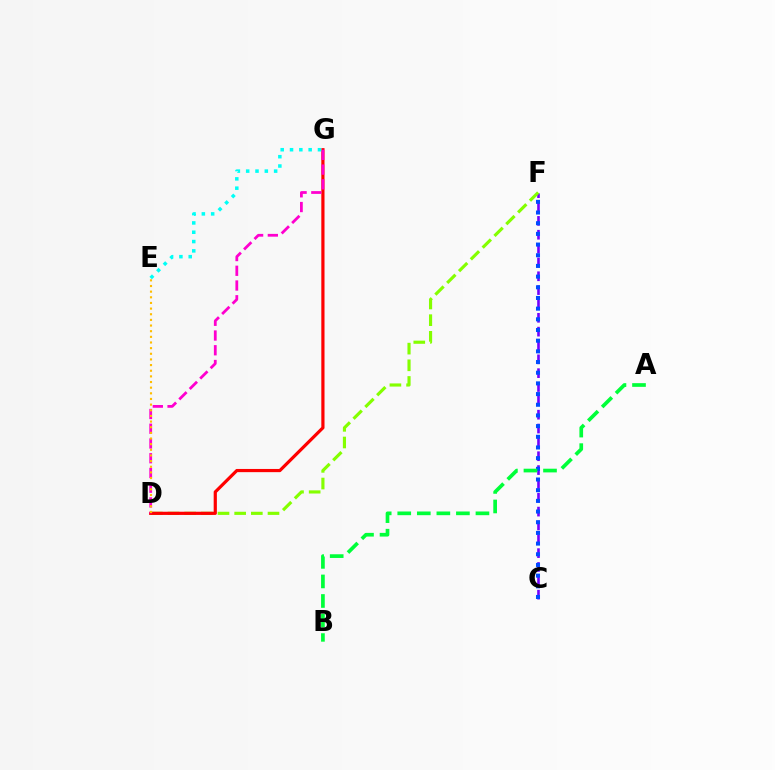{('C', 'F'): [{'color': '#7200ff', 'line_style': 'dashed', 'thickness': 1.88}, {'color': '#004bff', 'line_style': 'dotted', 'thickness': 2.9}], ('D', 'F'): [{'color': '#84ff00', 'line_style': 'dashed', 'thickness': 2.26}], ('D', 'G'): [{'color': '#ff0000', 'line_style': 'solid', 'thickness': 2.3}, {'color': '#ff00cf', 'line_style': 'dashed', 'thickness': 2.0}], ('A', 'B'): [{'color': '#00ff39', 'line_style': 'dashed', 'thickness': 2.66}], ('E', 'G'): [{'color': '#00fff6', 'line_style': 'dotted', 'thickness': 2.53}], ('D', 'E'): [{'color': '#ffbd00', 'line_style': 'dotted', 'thickness': 1.53}]}